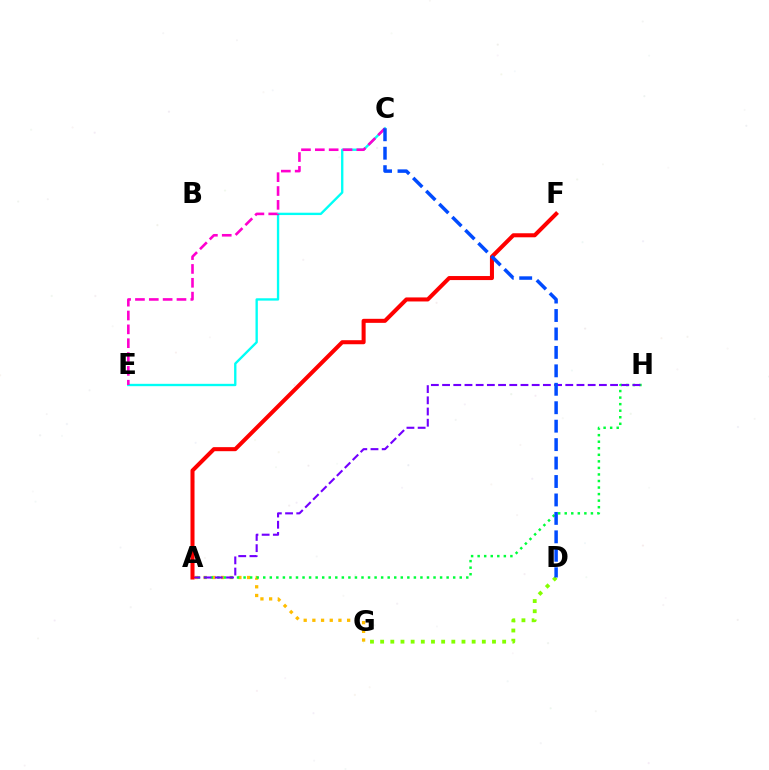{('C', 'E'): [{'color': '#00fff6', 'line_style': 'solid', 'thickness': 1.69}, {'color': '#ff00cf', 'line_style': 'dashed', 'thickness': 1.88}], ('A', 'G'): [{'color': '#ffbd00', 'line_style': 'dotted', 'thickness': 2.36}], ('A', 'H'): [{'color': '#00ff39', 'line_style': 'dotted', 'thickness': 1.78}, {'color': '#7200ff', 'line_style': 'dashed', 'thickness': 1.52}], ('D', 'G'): [{'color': '#84ff00', 'line_style': 'dotted', 'thickness': 2.76}], ('A', 'F'): [{'color': '#ff0000', 'line_style': 'solid', 'thickness': 2.91}], ('C', 'D'): [{'color': '#004bff', 'line_style': 'dashed', 'thickness': 2.51}]}